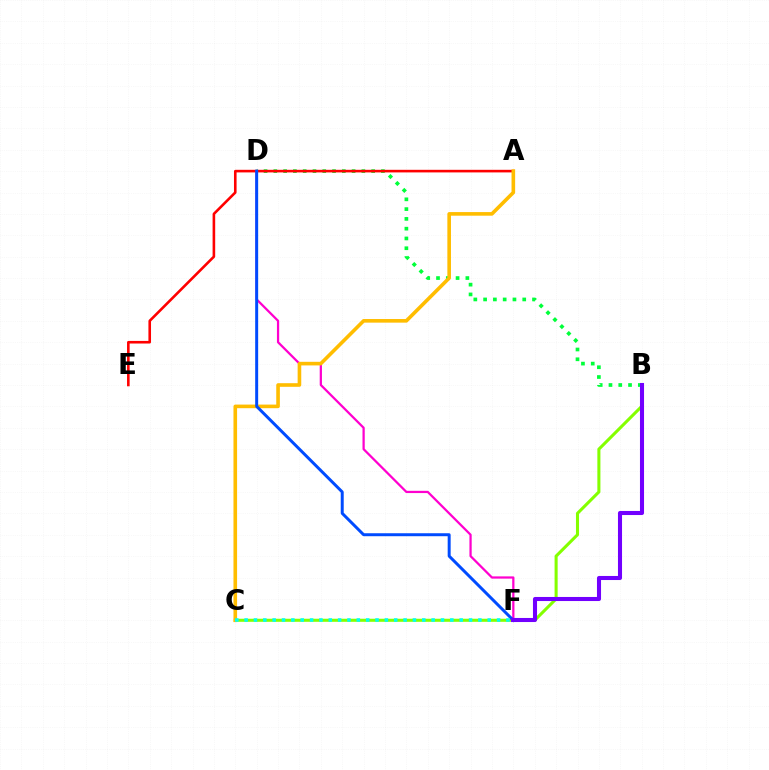{('B', 'D'): [{'color': '#00ff39', 'line_style': 'dotted', 'thickness': 2.66}], ('A', 'E'): [{'color': '#ff0000', 'line_style': 'solid', 'thickness': 1.87}], ('D', 'F'): [{'color': '#ff00cf', 'line_style': 'solid', 'thickness': 1.62}, {'color': '#004bff', 'line_style': 'solid', 'thickness': 2.14}], ('B', 'C'): [{'color': '#84ff00', 'line_style': 'solid', 'thickness': 2.2}], ('A', 'C'): [{'color': '#ffbd00', 'line_style': 'solid', 'thickness': 2.6}], ('B', 'F'): [{'color': '#7200ff', 'line_style': 'solid', 'thickness': 2.93}], ('C', 'F'): [{'color': '#00fff6', 'line_style': 'dotted', 'thickness': 2.54}]}